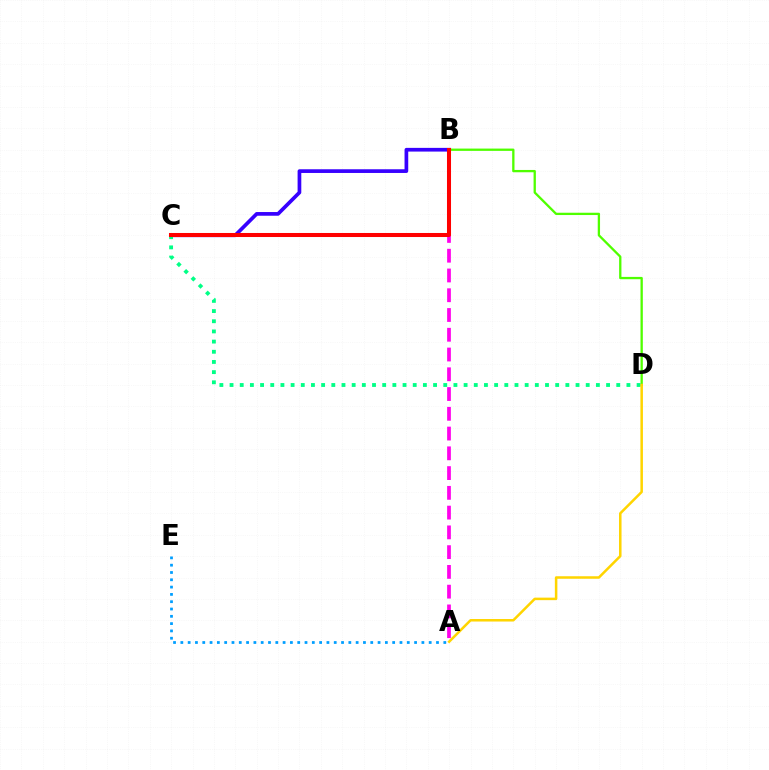{('A', 'E'): [{'color': '#009eff', 'line_style': 'dotted', 'thickness': 1.98}], ('B', 'C'): [{'color': '#3700ff', 'line_style': 'solid', 'thickness': 2.66}, {'color': '#ff0000', 'line_style': 'solid', 'thickness': 2.91}], ('B', 'D'): [{'color': '#4fff00', 'line_style': 'solid', 'thickness': 1.66}], ('A', 'B'): [{'color': '#ff00ed', 'line_style': 'dashed', 'thickness': 2.68}], ('C', 'D'): [{'color': '#00ff86', 'line_style': 'dotted', 'thickness': 2.76}], ('A', 'D'): [{'color': '#ffd500', 'line_style': 'solid', 'thickness': 1.81}]}